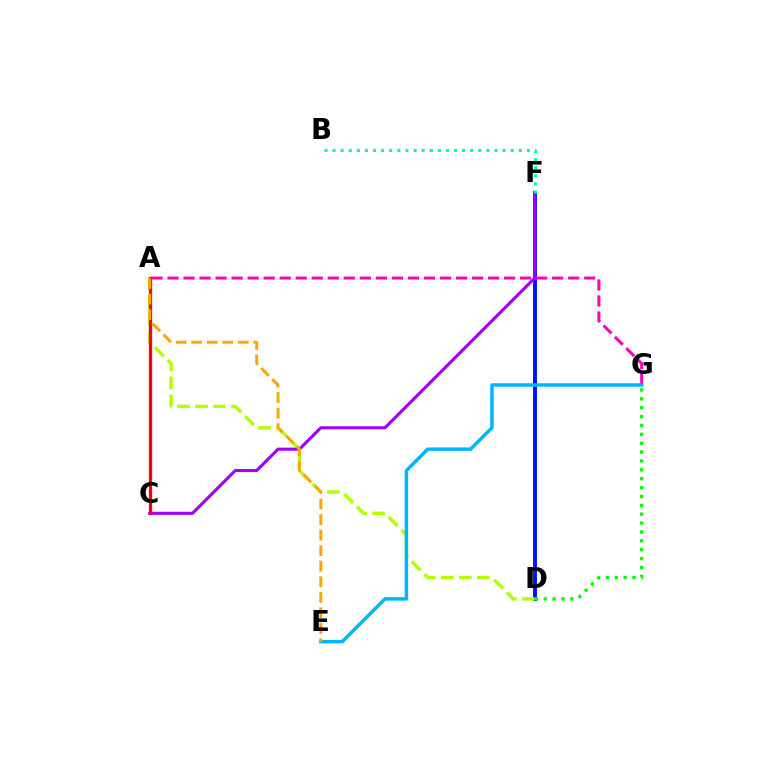{('D', 'F'): [{'color': '#0010ff', 'line_style': 'solid', 'thickness': 2.81}], ('A', 'D'): [{'color': '#b3ff00', 'line_style': 'dashed', 'thickness': 2.44}], ('A', 'G'): [{'color': '#ff00bd', 'line_style': 'dashed', 'thickness': 2.18}], ('D', 'G'): [{'color': '#08ff00', 'line_style': 'dotted', 'thickness': 2.41}], ('C', 'F'): [{'color': '#9b00ff', 'line_style': 'solid', 'thickness': 2.21}], ('E', 'G'): [{'color': '#00b5ff', 'line_style': 'solid', 'thickness': 2.51}], ('A', 'C'): [{'color': '#ff0000', 'line_style': 'solid', 'thickness': 2.38}], ('A', 'E'): [{'color': '#ffa500', 'line_style': 'dashed', 'thickness': 2.11}], ('B', 'F'): [{'color': '#00ff9d', 'line_style': 'dotted', 'thickness': 2.2}]}